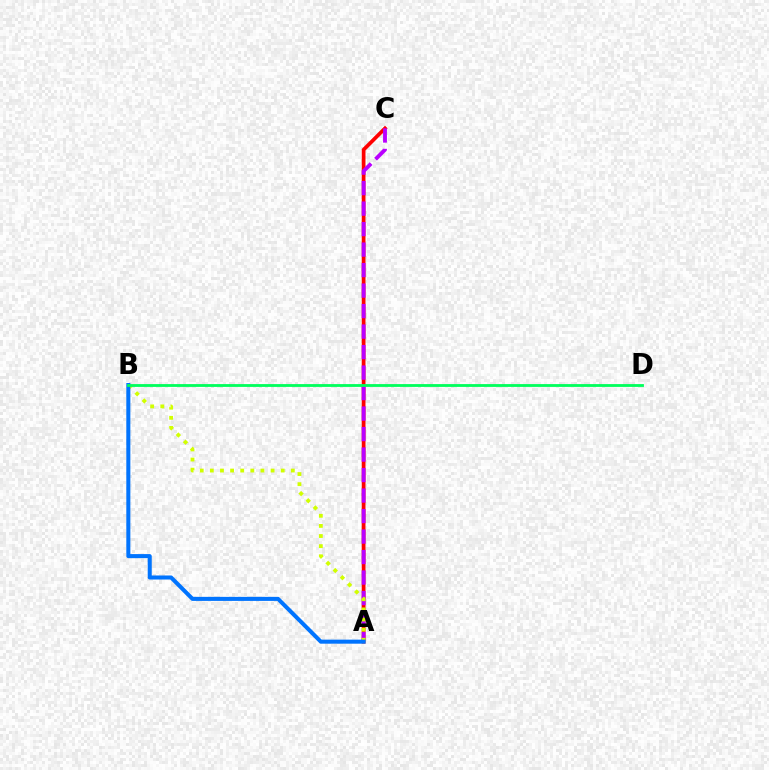{('A', 'C'): [{'color': '#ff0000', 'line_style': 'solid', 'thickness': 2.68}, {'color': '#b900ff', 'line_style': 'dashed', 'thickness': 2.78}], ('A', 'B'): [{'color': '#d1ff00', 'line_style': 'dotted', 'thickness': 2.75}, {'color': '#0074ff', 'line_style': 'solid', 'thickness': 2.91}], ('B', 'D'): [{'color': '#00ff5c', 'line_style': 'solid', 'thickness': 2.03}]}